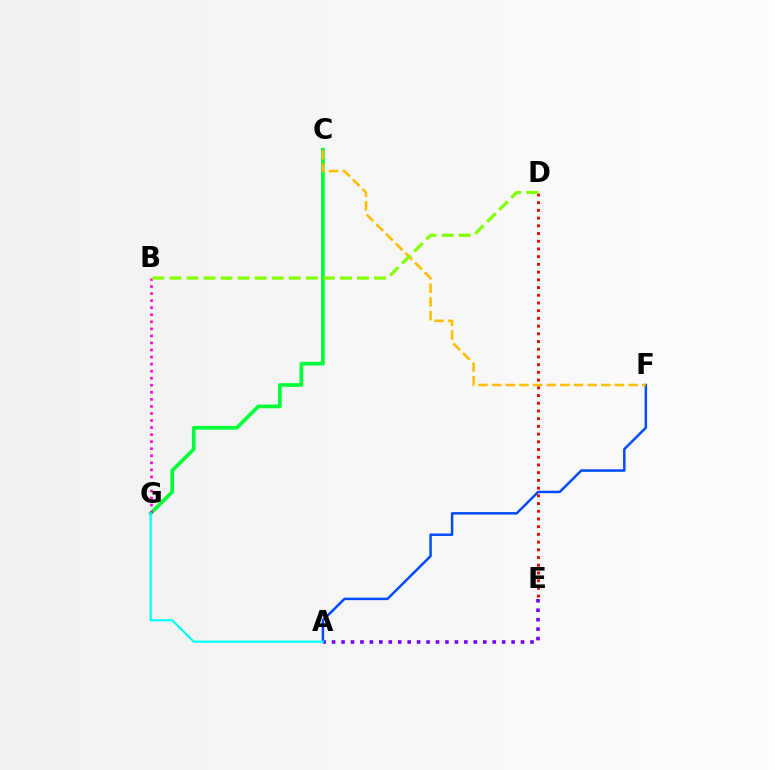{('C', 'G'): [{'color': '#00ff39', 'line_style': 'solid', 'thickness': 2.66}], ('A', 'E'): [{'color': '#7200ff', 'line_style': 'dotted', 'thickness': 2.57}], ('D', 'E'): [{'color': '#ff0000', 'line_style': 'dotted', 'thickness': 2.1}], ('A', 'F'): [{'color': '#004bff', 'line_style': 'solid', 'thickness': 1.79}], ('B', 'G'): [{'color': '#ff00cf', 'line_style': 'dotted', 'thickness': 1.92}], ('C', 'F'): [{'color': '#ffbd00', 'line_style': 'dashed', 'thickness': 1.85}], ('B', 'D'): [{'color': '#84ff00', 'line_style': 'dashed', 'thickness': 2.32}], ('A', 'G'): [{'color': '#00fff6', 'line_style': 'solid', 'thickness': 1.56}]}